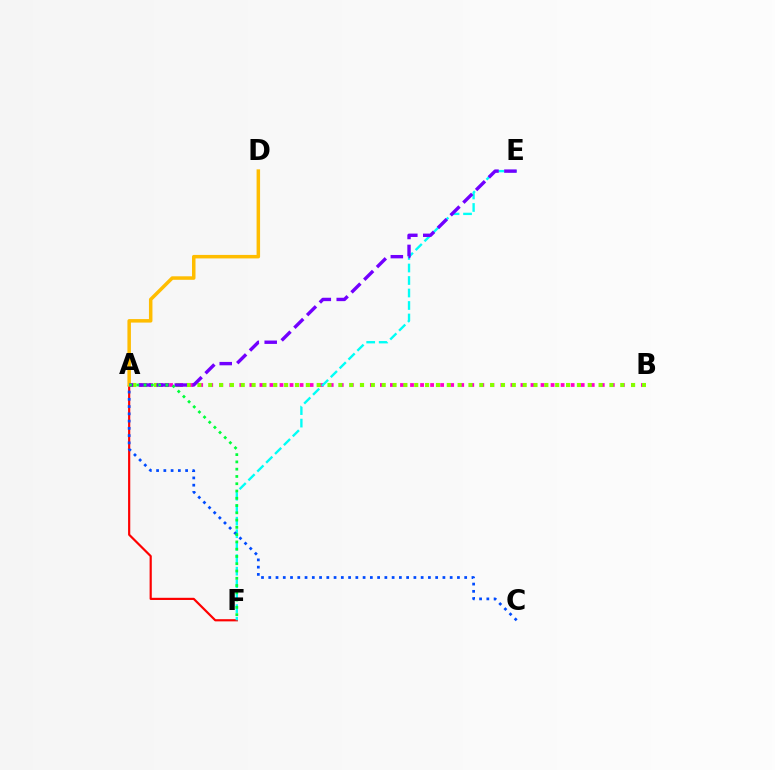{('A', 'B'): [{'color': '#ff00cf', 'line_style': 'dotted', 'thickness': 2.73}, {'color': '#84ff00', 'line_style': 'dotted', 'thickness': 2.95}], ('A', 'F'): [{'color': '#ff0000', 'line_style': 'solid', 'thickness': 1.57}, {'color': '#00ff39', 'line_style': 'dotted', 'thickness': 1.98}], ('E', 'F'): [{'color': '#00fff6', 'line_style': 'dashed', 'thickness': 1.7}], ('A', 'C'): [{'color': '#004bff', 'line_style': 'dotted', 'thickness': 1.97}], ('A', 'D'): [{'color': '#ffbd00', 'line_style': 'solid', 'thickness': 2.52}], ('A', 'E'): [{'color': '#7200ff', 'line_style': 'dashed', 'thickness': 2.44}]}